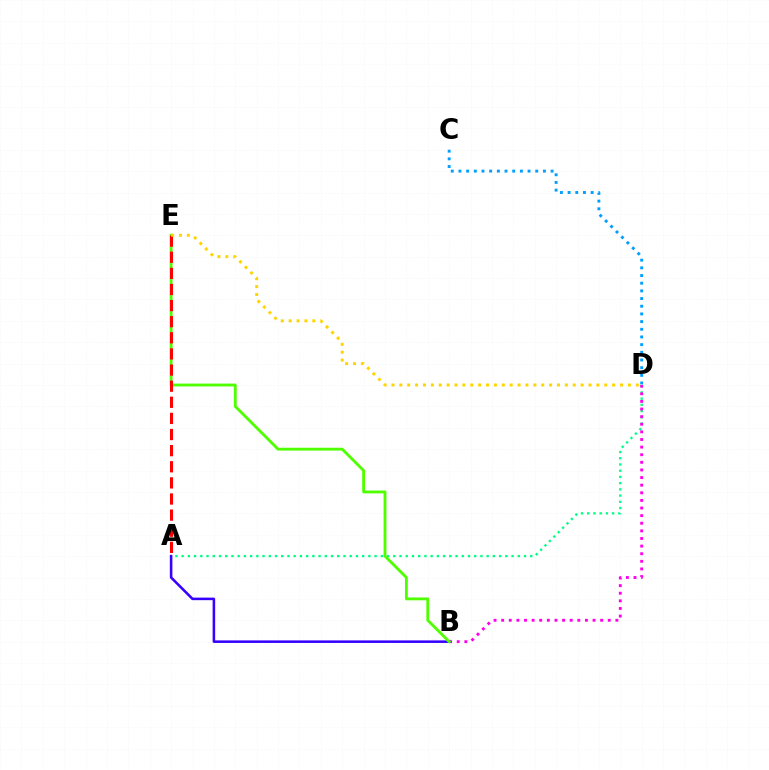{('A', 'D'): [{'color': '#00ff86', 'line_style': 'dotted', 'thickness': 1.69}], ('B', 'D'): [{'color': '#ff00ed', 'line_style': 'dotted', 'thickness': 2.07}], ('A', 'B'): [{'color': '#3700ff', 'line_style': 'solid', 'thickness': 1.84}], ('C', 'D'): [{'color': '#009eff', 'line_style': 'dotted', 'thickness': 2.09}], ('B', 'E'): [{'color': '#4fff00', 'line_style': 'solid', 'thickness': 2.05}], ('A', 'E'): [{'color': '#ff0000', 'line_style': 'dashed', 'thickness': 2.19}], ('D', 'E'): [{'color': '#ffd500', 'line_style': 'dotted', 'thickness': 2.14}]}